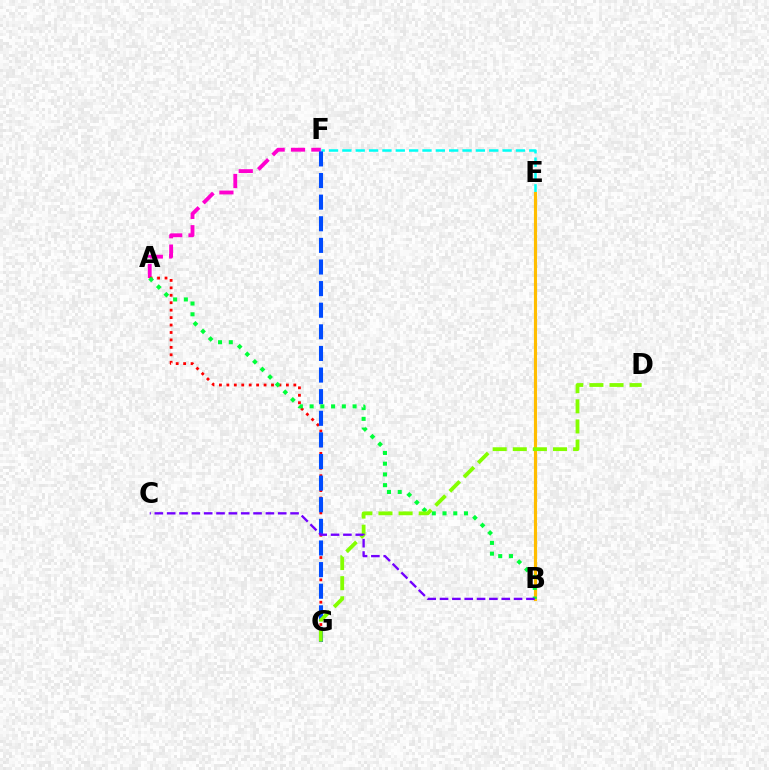{('A', 'F'): [{'color': '#ff00cf', 'line_style': 'dashed', 'thickness': 2.77}], ('A', 'G'): [{'color': '#ff0000', 'line_style': 'dotted', 'thickness': 2.02}], ('E', 'F'): [{'color': '#00fff6', 'line_style': 'dashed', 'thickness': 1.81}], ('F', 'G'): [{'color': '#004bff', 'line_style': 'dashed', 'thickness': 2.94}], ('B', 'E'): [{'color': '#ffbd00', 'line_style': 'solid', 'thickness': 2.27}], ('A', 'B'): [{'color': '#00ff39', 'line_style': 'dotted', 'thickness': 2.92}], ('D', 'G'): [{'color': '#84ff00', 'line_style': 'dashed', 'thickness': 2.73}], ('B', 'C'): [{'color': '#7200ff', 'line_style': 'dashed', 'thickness': 1.68}]}